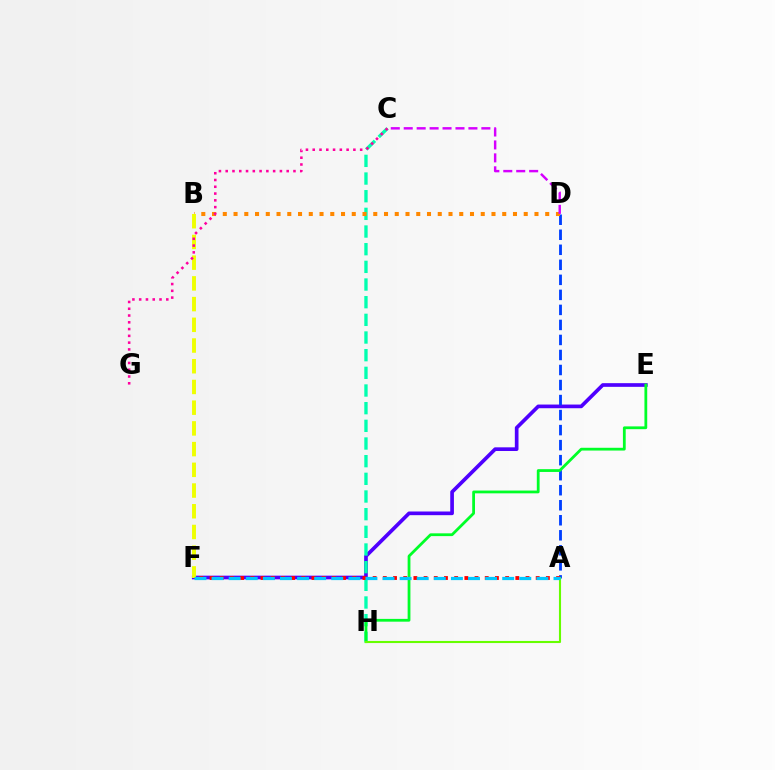{('E', 'F'): [{'color': '#4f00ff', 'line_style': 'solid', 'thickness': 2.65}], ('A', 'D'): [{'color': '#003fff', 'line_style': 'dashed', 'thickness': 2.04}], ('C', 'H'): [{'color': '#00ffaf', 'line_style': 'dashed', 'thickness': 2.4}], ('E', 'H'): [{'color': '#00ff27', 'line_style': 'solid', 'thickness': 2.0}], ('A', 'H'): [{'color': '#66ff00', 'line_style': 'solid', 'thickness': 1.51}], ('B', 'D'): [{'color': '#ff8800', 'line_style': 'dotted', 'thickness': 2.92}], ('A', 'F'): [{'color': '#ff0000', 'line_style': 'dotted', 'thickness': 2.77}, {'color': '#00c7ff', 'line_style': 'dashed', 'thickness': 2.32}], ('B', 'F'): [{'color': '#eeff00', 'line_style': 'dashed', 'thickness': 2.81}], ('C', 'G'): [{'color': '#ff00a0', 'line_style': 'dotted', 'thickness': 1.84}], ('C', 'D'): [{'color': '#d600ff', 'line_style': 'dashed', 'thickness': 1.76}]}